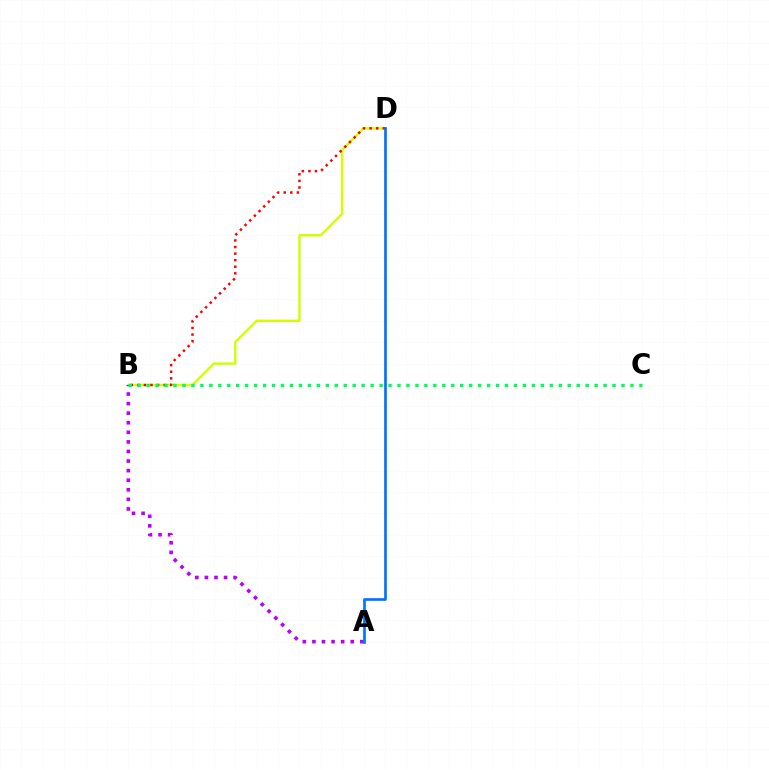{('B', 'D'): [{'color': '#d1ff00', 'line_style': 'solid', 'thickness': 1.73}, {'color': '#ff0000', 'line_style': 'dotted', 'thickness': 1.79}], ('A', 'B'): [{'color': '#b900ff', 'line_style': 'dotted', 'thickness': 2.6}], ('A', 'D'): [{'color': '#0074ff', 'line_style': 'solid', 'thickness': 1.94}], ('B', 'C'): [{'color': '#00ff5c', 'line_style': 'dotted', 'thickness': 2.43}]}